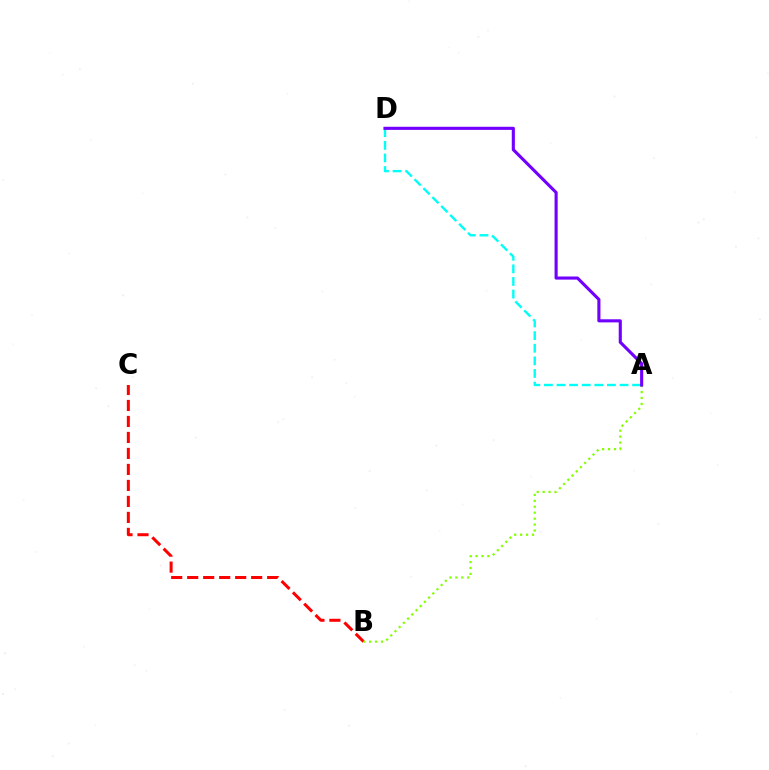{('B', 'C'): [{'color': '#ff0000', 'line_style': 'dashed', 'thickness': 2.17}], ('A', 'B'): [{'color': '#84ff00', 'line_style': 'dotted', 'thickness': 1.61}], ('A', 'D'): [{'color': '#00fff6', 'line_style': 'dashed', 'thickness': 1.71}, {'color': '#7200ff', 'line_style': 'solid', 'thickness': 2.24}]}